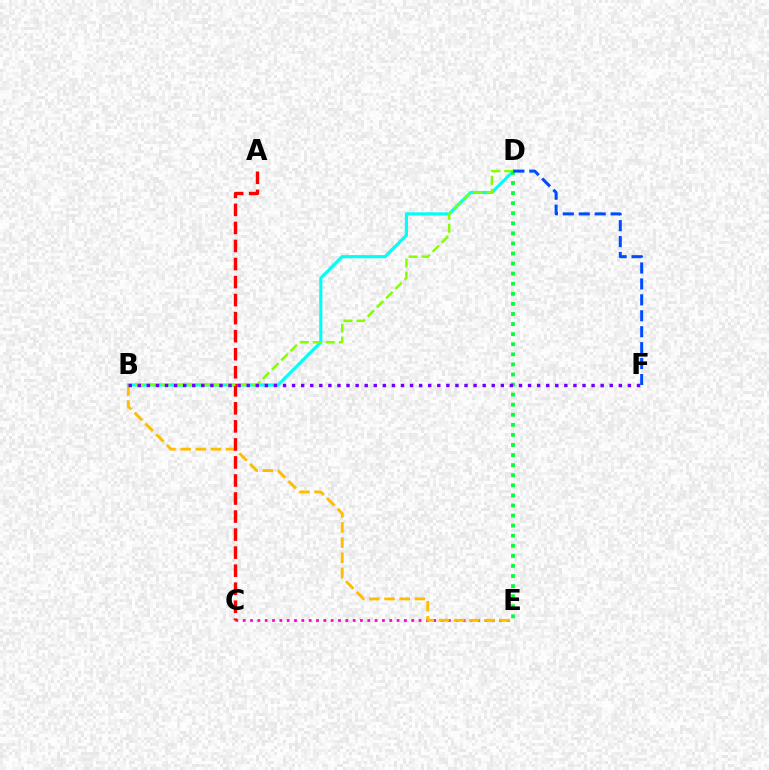{('B', 'D'): [{'color': '#00fff6', 'line_style': 'solid', 'thickness': 2.27}, {'color': '#84ff00', 'line_style': 'dashed', 'thickness': 1.77}], ('C', 'E'): [{'color': '#ff00cf', 'line_style': 'dotted', 'thickness': 1.99}], ('B', 'E'): [{'color': '#ffbd00', 'line_style': 'dashed', 'thickness': 2.06}], ('A', 'C'): [{'color': '#ff0000', 'line_style': 'dashed', 'thickness': 2.45}], ('D', 'E'): [{'color': '#00ff39', 'line_style': 'dotted', 'thickness': 2.74}], ('B', 'F'): [{'color': '#7200ff', 'line_style': 'dotted', 'thickness': 2.47}], ('D', 'F'): [{'color': '#004bff', 'line_style': 'dashed', 'thickness': 2.16}]}